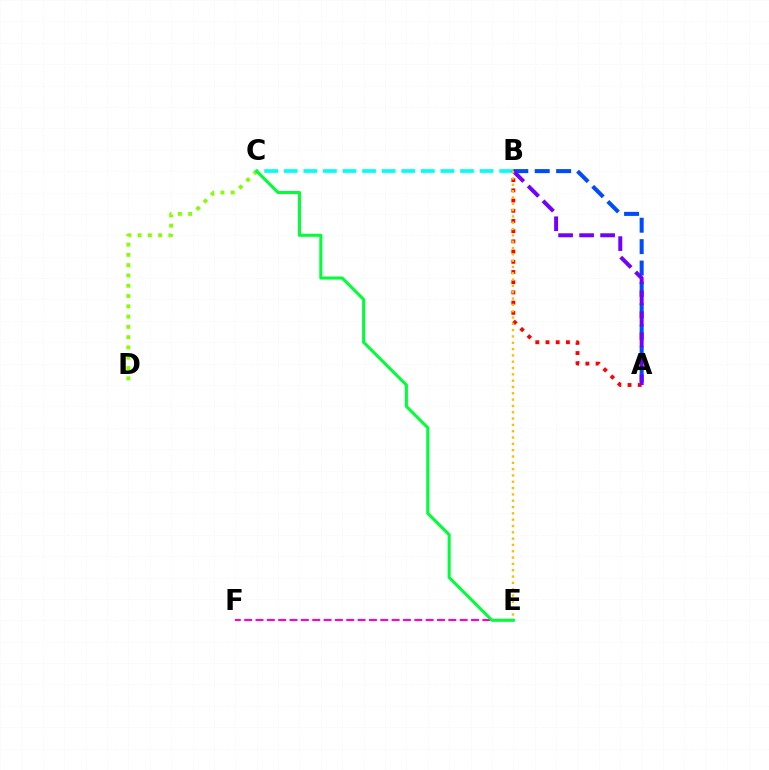{('A', 'B'): [{'color': '#004bff', 'line_style': 'dashed', 'thickness': 2.91}, {'color': '#ff0000', 'line_style': 'dotted', 'thickness': 2.77}, {'color': '#7200ff', 'line_style': 'dashed', 'thickness': 2.85}], ('B', 'C'): [{'color': '#00fff6', 'line_style': 'dashed', 'thickness': 2.66}], ('C', 'D'): [{'color': '#84ff00', 'line_style': 'dotted', 'thickness': 2.79}], ('E', 'F'): [{'color': '#ff00cf', 'line_style': 'dashed', 'thickness': 1.54}], ('B', 'E'): [{'color': '#ffbd00', 'line_style': 'dotted', 'thickness': 1.72}], ('C', 'E'): [{'color': '#00ff39', 'line_style': 'solid', 'thickness': 2.2}]}